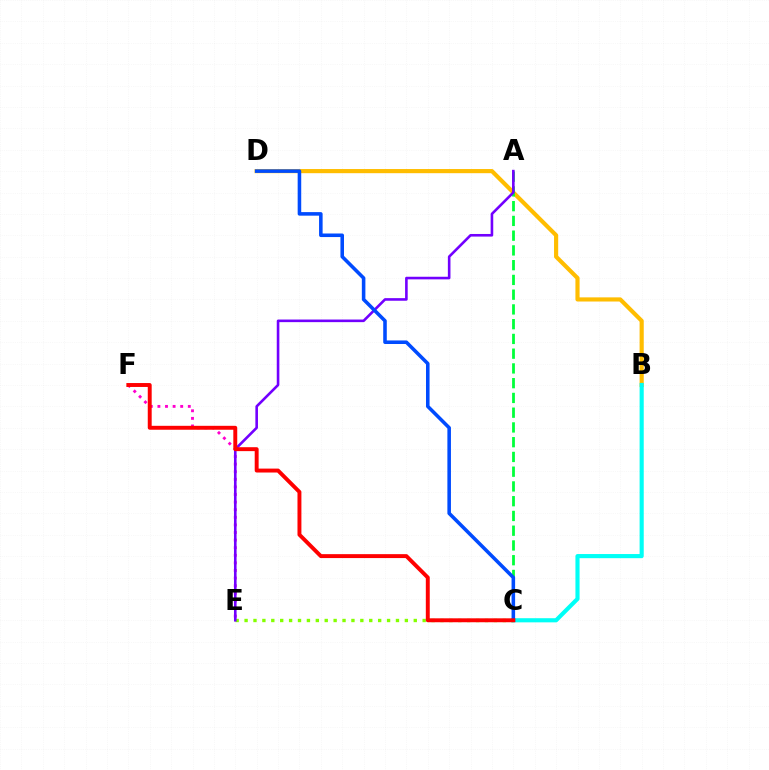{('B', 'D'): [{'color': '#ffbd00', 'line_style': 'solid', 'thickness': 2.99}], ('A', 'C'): [{'color': '#00ff39', 'line_style': 'dashed', 'thickness': 2.0}], ('B', 'C'): [{'color': '#00fff6', 'line_style': 'solid', 'thickness': 2.98}], ('C', 'E'): [{'color': '#84ff00', 'line_style': 'dotted', 'thickness': 2.42}], ('E', 'F'): [{'color': '#ff00cf', 'line_style': 'dotted', 'thickness': 2.06}], ('A', 'E'): [{'color': '#7200ff', 'line_style': 'solid', 'thickness': 1.88}], ('C', 'D'): [{'color': '#004bff', 'line_style': 'solid', 'thickness': 2.56}], ('C', 'F'): [{'color': '#ff0000', 'line_style': 'solid', 'thickness': 2.83}]}